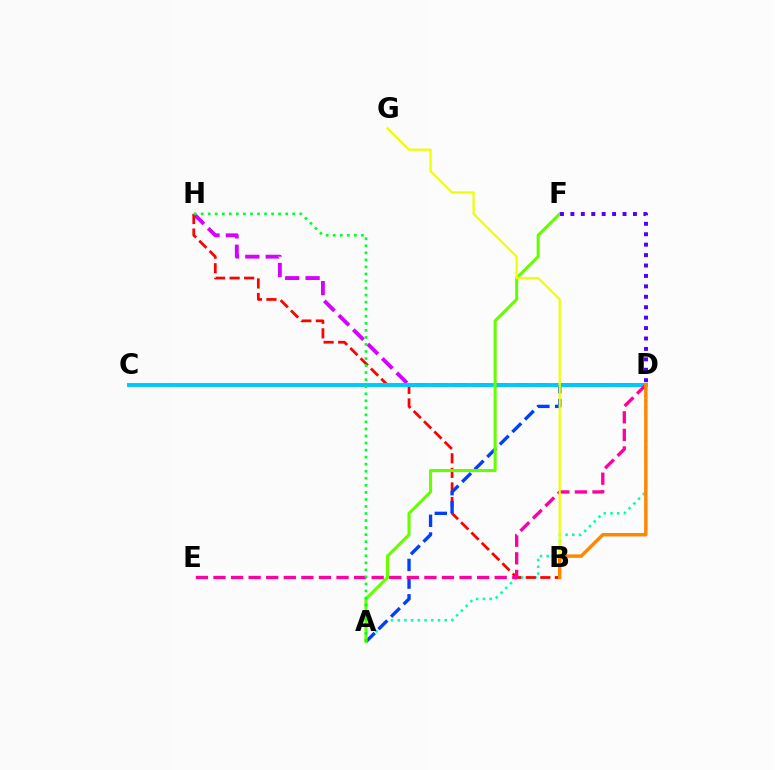{('D', 'H'): [{'color': '#d600ff', 'line_style': 'dashed', 'thickness': 2.77}], ('A', 'D'): [{'color': '#00ffaf', 'line_style': 'dotted', 'thickness': 1.82}, {'color': '#003fff', 'line_style': 'dashed', 'thickness': 2.4}], ('B', 'H'): [{'color': '#ff0000', 'line_style': 'dashed', 'thickness': 1.98}], ('C', 'D'): [{'color': '#00c7ff', 'line_style': 'solid', 'thickness': 2.83}], ('A', 'F'): [{'color': '#66ff00', 'line_style': 'solid', 'thickness': 2.22}], ('D', 'E'): [{'color': '#ff00a0', 'line_style': 'dashed', 'thickness': 2.39}], ('B', 'G'): [{'color': '#eeff00', 'line_style': 'solid', 'thickness': 1.61}], ('A', 'H'): [{'color': '#00ff27', 'line_style': 'dotted', 'thickness': 1.91}], ('B', 'D'): [{'color': '#ff8800', 'line_style': 'solid', 'thickness': 2.48}], ('D', 'F'): [{'color': '#4f00ff', 'line_style': 'dotted', 'thickness': 2.83}]}